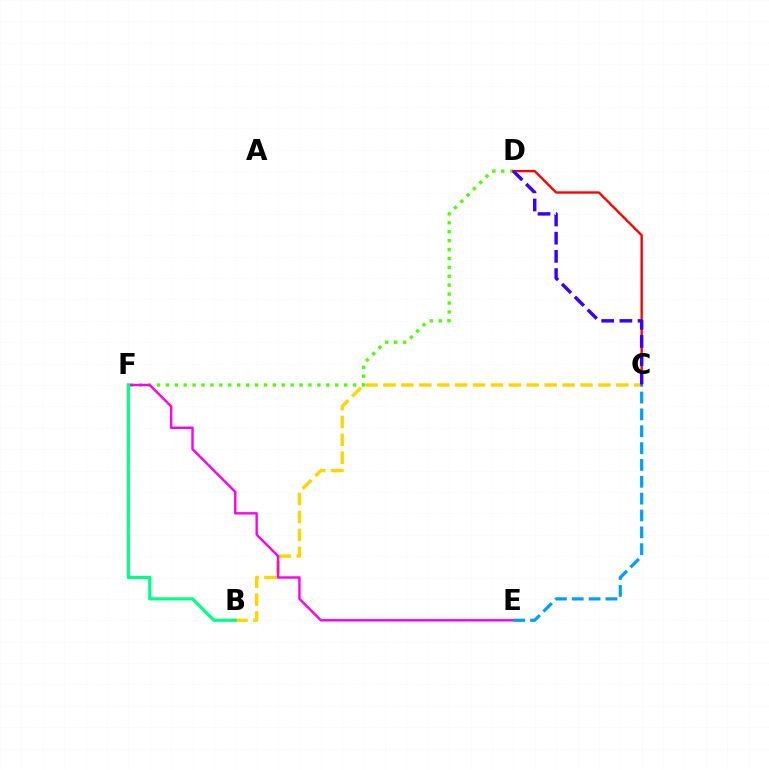{('B', 'C'): [{'color': '#ffd500', 'line_style': 'dashed', 'thickness': 2.43}], ('D', 'F'): [{'color': '#4fff00', 'line_style': 'dotted', 'thickness': 2.42}], ('E', 'F'): [{'color': '#ff00ed', 'line_style': 'solid', 'thickness': 1.74}], ('C', 'D'): [{'color': '#ff0000', 'line_style': 'solid', 'thickness': 1.69}, {'color': '#3700ff', 'line_style': 'dashed', 'thickness': 2.47}], ('C', 'E'): [{'color': '#009eff', 'line_style': 'dashed', 'thickness': 2.29}], ('B', 'F'): [{'color': '#00ff86', 'line_style': 'solid', 'thickness': 2.26}]}